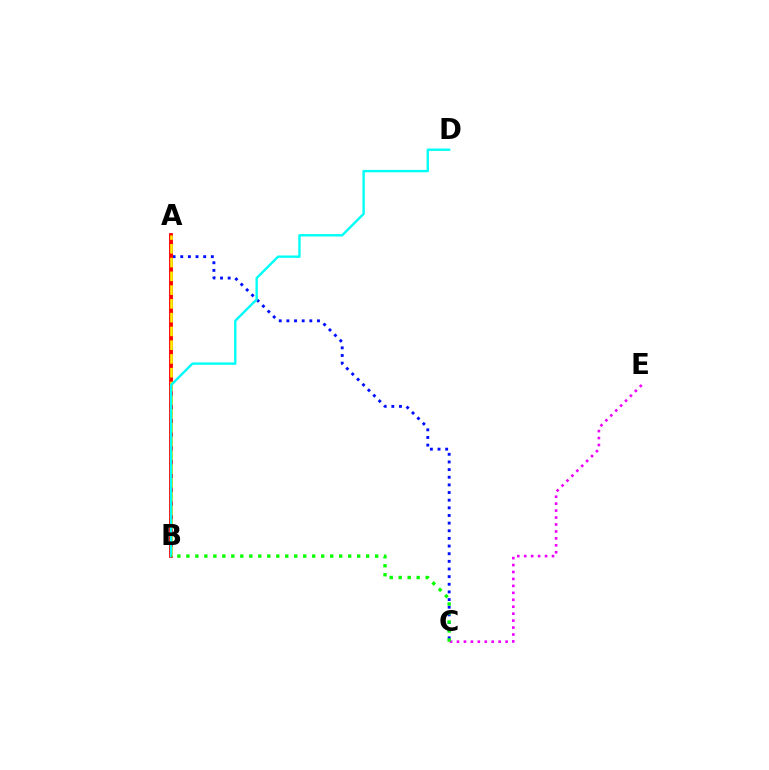{('A', 'C'): [{'color': '#0010ff', 'line_style': 'dotted', 'thickness': 2.08}], ('C', 'E'): [{'color': '#ee00ff', 'line_style': 'dotted', 'thickness': 1.89}], ('A', 'B'): [{'color': '#ff0000', 'line_style': 'solid', 'thickness': 2.77}, {'color': '#fcf500', 'line_style': 'dashed', 'thickness': 1.87}], ('B', 'D'): [{'color': '#00fff6', 'line_style': 'solid', 'thickness': 1.71}], ('B', 'C'): [{'color': '#08ff00', 'line_style': 'dotted', 'thickness': 2.44}]}